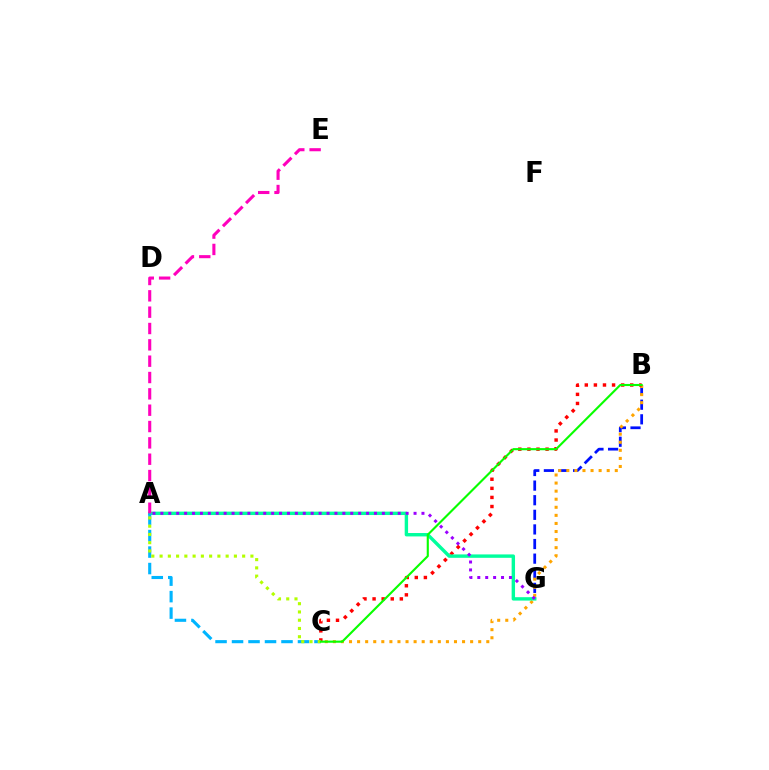{('B', 'G'): [{'color': '#0010ff', 'line_style': 'dashed', 'thickness': 1.98}], ('B', 'C'): [{'color': '#ffa500', 'line_style': 'dotted', 'thickness': 2.19}, {'color': '#ff0000', 'line_style': 'dotted', 'thickness': 2.47}, {'color': '#08ff00', 'line_style': 'solid', 'thickness': 1.53}], ('A', 'G'): [{'color': '#00ff9d', 'line_style': 'solid', 'thickness': 2.45}, {'color': '#9b00ff', 'line_style': 'dotted', 'thickness': 2.15}], ('A', 'C'): [{'color': '#00b5ff', 'line_style': 'dashed', 'thickness': 2.24}, {'color': '#b3ff00', 'line_style': 'dotted', 'thickness': 2.24}], ('A', 'E'): [{'color': '#ff00bd', 'line_style': 'dashed', 'thickness': 2.22}]}